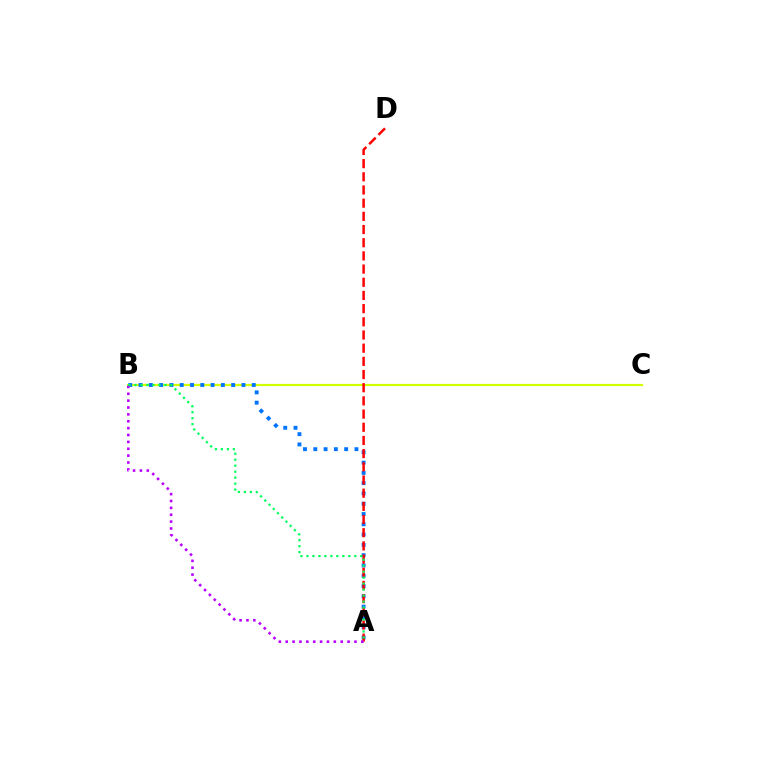{('B', 'C'): [{'color': '#d1ff00', 'line_style': 'solid', 'thickness': 1.57}], ('A', 'B'): [{'color': '#0074ff', 'line_style': 'dotted', 'thickness': 2.8}, {'color': '#b900ff', 'line_style': 'dotted', 'thickness': 1.87}, {'color': '#00ff5c', 'line_style': 'dotted', 'thickness': 1.62}], ('A', 'D'): [{'color': '#ff0000', 'line_style': 'dashed', 'thickness': 1.79}]}